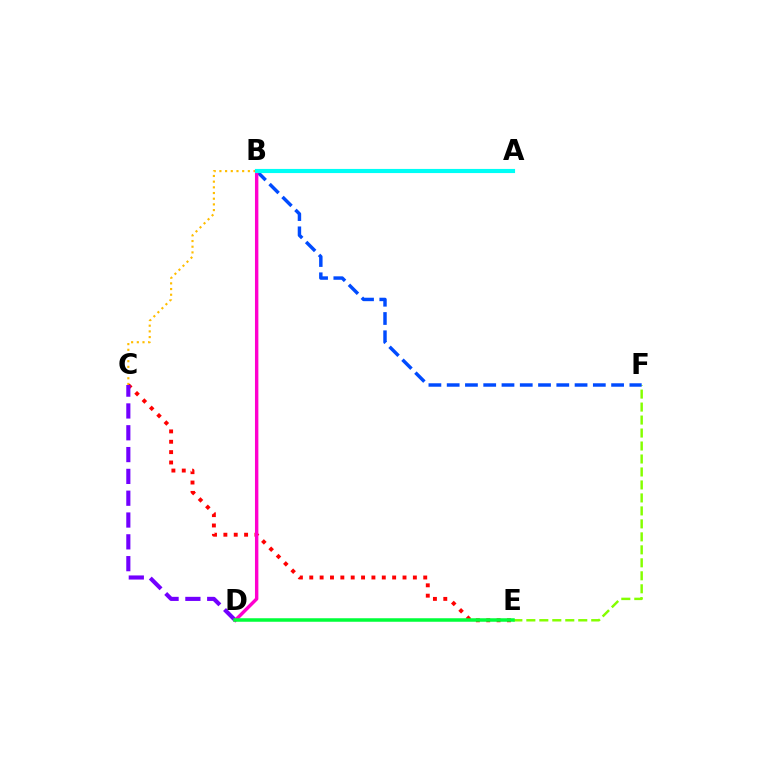{('B', 'C'): [{'color': '#ffbd00', 'line_style': 'dotted', 'thickness': 1.55}], ('E', 'F'): [{'color': '#84ff00', 'line_style': 'dashed', 'thickness': 1.76}], ('B', 'F'): [{'color': '#004bff', 'line_style': 'dashed', 'thickness': 2.48}], ('C', 'E'): [{'color': '#ff0000', 'line_style': 'dotted', 'thickness': 2.82}], ('C', 'D'): [{'color': '#7200ff', 'line_style': 'dashed', 'thickness': 2.96}], ('B', 'D'): [{'color': '#ff00cf', 'line_style': 'solid', 'thickness': 2.46}], ('A', 'B'): [{'color': '#00fff6', 'line_style': 'solid', 'thickness': 2.97}], ('D', 'E'): [{'color': '#00ff39', 'line_style': 'solid', 'thickness': 2.52}]}